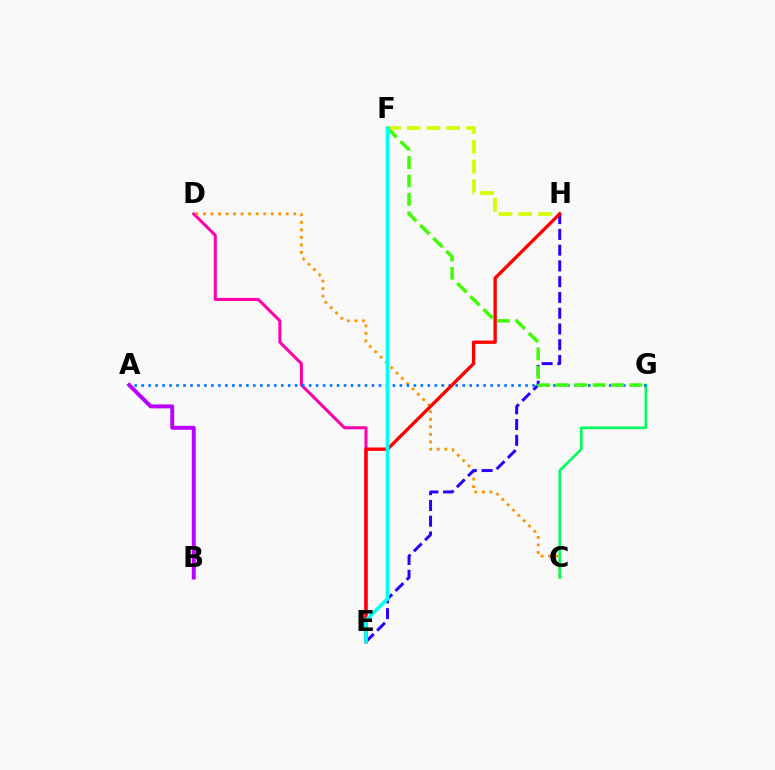{('F', 'H'): [{'color': '#d1ff00', 'line_style': 'dashed', 'thickness': 2.68}], ('D', 'E'): [{'color': '#ff00ac', 'line_style': 'solid', 'thickness': 2.19}], ('C', 'D'): [{'color': '#ff9400', 'line_style': 'dotted', 'thickness': 2.04}], ('A', 'B'): [{'color': '#b900ff', 'line_style': 'solid', 'thickness': 2.83}], ('E', 'H'): [{'color': '#2500ff', 'line_style': 'dashed', 'thickness': 2.14}, {'color': '#ff0000', 'line_style': 'solid', 'thickness': 2.4}], ('C', 'G'): [{'color': '#00ff5c', 'line_style': 'solid', 'thickness': 1.89}], ('A', 'G'): [{'color': '#0074ff', 'line_style': 'dotted', 'thickness': 1.9}], ('F', 'G'): [{'color': '#3dff00', 'line_style': 'dashed', 'thickness': 2.5}], ('E', 'F'): [{'color': '#00fff6', 'line_style': 'solid', 'thickness': 2.64}]}